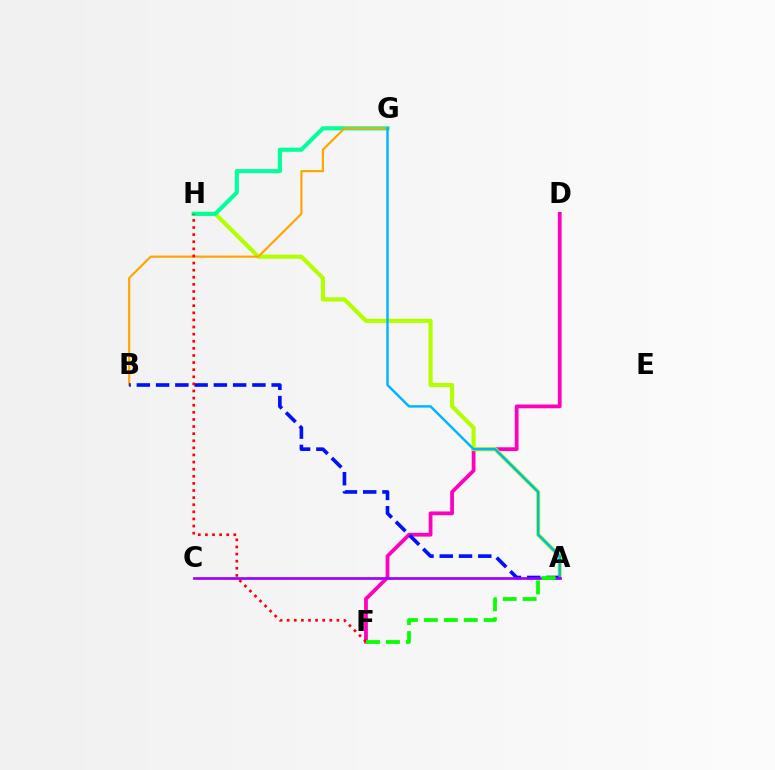{('D', 'F'): [{'color': '#ff00bd', 'line_style': 'solid', 'thickness': 2.71}], ('A', 'H'): [{'color': '#b3ff00', 'line_style': 'solid', 'thickness': 2.98}], ('G', 'H'): [{'color': '#00ff9d', 'line_style': 'solid', 'thickness': 2.97}], ('B', 'G'): [{'color': '#ffa500', 'line_style': 'solid', 'thickness': 1.55}], ('A', 'B'): [{'color': '#0010ff', 'line_style': 'dashed', 'thickness': 2.62}], ('F', 'H'): [{'color': '#ff0000', 'line_style': 'dotted', 'thickness': 1.93}], ('A', 'G'): [{'color': '#00b5ff', 'line_style': 'solid', 'thickness': 1.75}], ('A', 'C'): [{'color': '#9b00ff', 'line_style': 'solid', 'thickness': 1.93}], ('A', 'F'): [{'color': '#08ff00', 'line_style': 'dashed', 'thickness': 2.71}]}